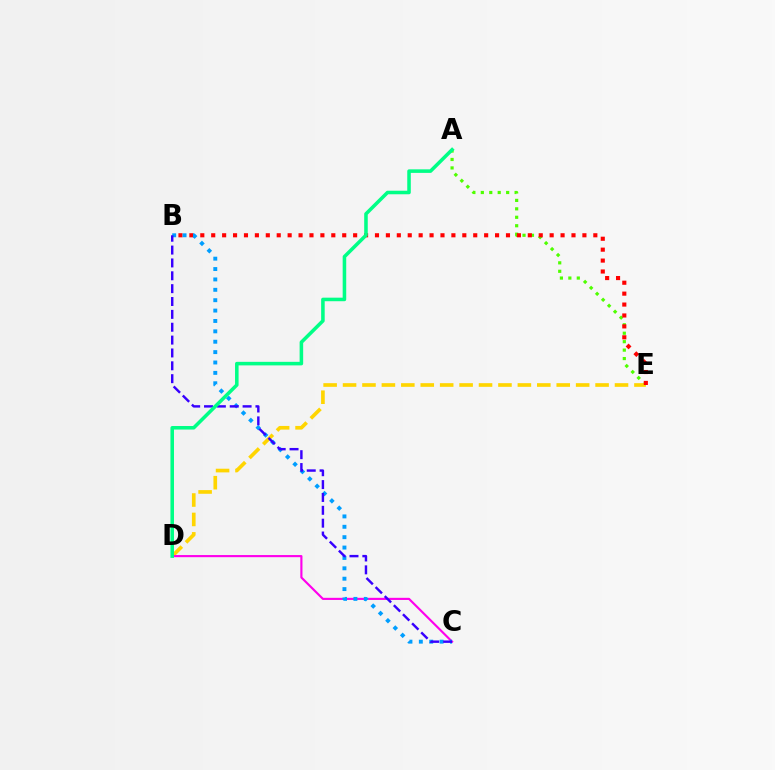{('A', 'E'): [{'color': '#4fff00', 'line_style': 'dotted', 'thickness': 2.3}], ('D', 'E'): [{'color': '#ffd500', 'line_style': 'dashed', 'thickness': 2.64}], ('C', 'D'): [{'color': '#ff00ed', 'line_style': 'solid', 'thickness': 1.54}], ('B', 'E'): [{'color': '#ff0000', 'line_style': 'dotted', 'thickness': 2.97}], ('B', 'C'): [{'color': '#009eff', 'line_style': 'dotted', 'thickness': 2.82}, {'color': '#3700ff', 'line_style': 'dashed', 'thickness': 1.75}], ('A', 'D'): [{'color': '#00ff86', 'line_style': 'solid', 'thickness': 2.55}]}